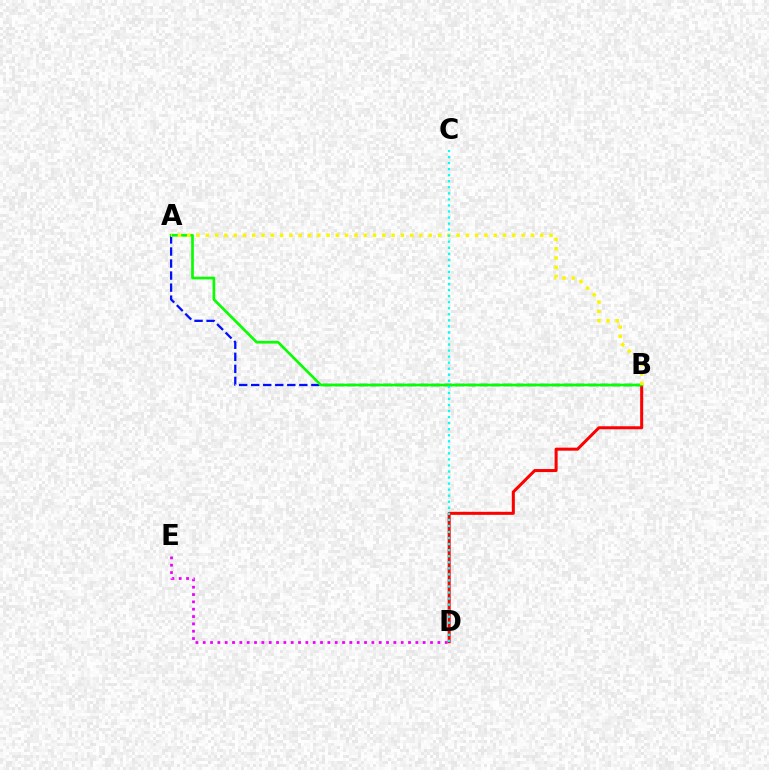{('D', 'E'): [{'color': '#ee00ff', 'line_style': 'dotted', 'thickness': 1.99}], ('B', 'D'): [{'color': '#ff0000', 'line_style': 'solid', 'thickness': 2.18}], ('A', 'B'): [{'color': '#0010ff', 'line_style': 'dashed', 'thickness': 1.63}, {'color': '#08ff00', 'line_style': 'solid', 'thickness': 1.93}, {'color': '#fcf500', 'line_style': 'dotted', 'thickness': 2.52}], ('C', 'D'): [{'color': '#00fff6', 'line_style': 'dotted', 'thickness': 1.64}]}